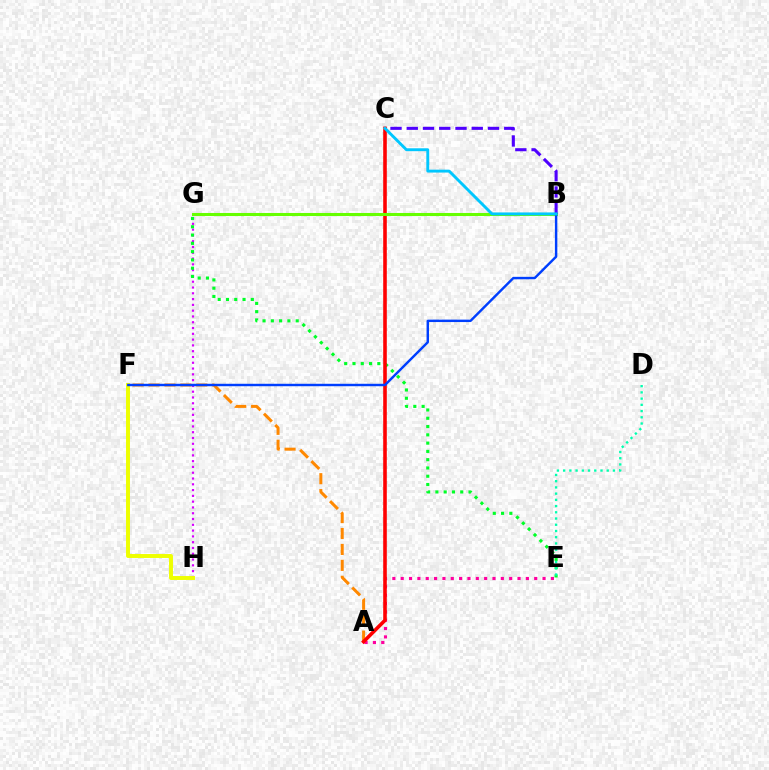{('A', 'F'): [{'color': '#ff8800', 'line_style': 'dashed', 'thickness': 2.16}], ('G', 'H'): [{'color': '#d600ff', 'line_style': 'dotted', 'thickness': 1.57}], ('F', 'H'): [{'color': '#eeff00', 'line_style': 'solid', 'thickness': 2.84}], ('E', 'G'): [{'color': '#00ff27', 'line_style': 'dotted', 'thickness': 2.25}], ('A', 'E'): [{'color': '#ff00a0', 'line_style': 'dotted', 'thickness': 2.27}], ('A', 'C'): [{'color': '#ff0000', 'line_style': 'solid', 'thickness': 2.59}], ('D', 'E'): [{'color': '#00ffaf', 'line_style': 'dotted', 'thickness': 1.69}], ('B', 'G'): [{'color': '#66ff00', 'line_style': 'solid', 'thickness': 2.2}], ('B', 'C'): [{'color': '#4f00ff', 'line_style': 'dashed', 'thickness': 2.21}, {'color': '#00c7ff', 'line_style': 'solid', 'thickness': 2.09}], ('B', 'F'): [{'color': '#003fff', 'line_style': 'solid', 'thickness': 1.75}]}